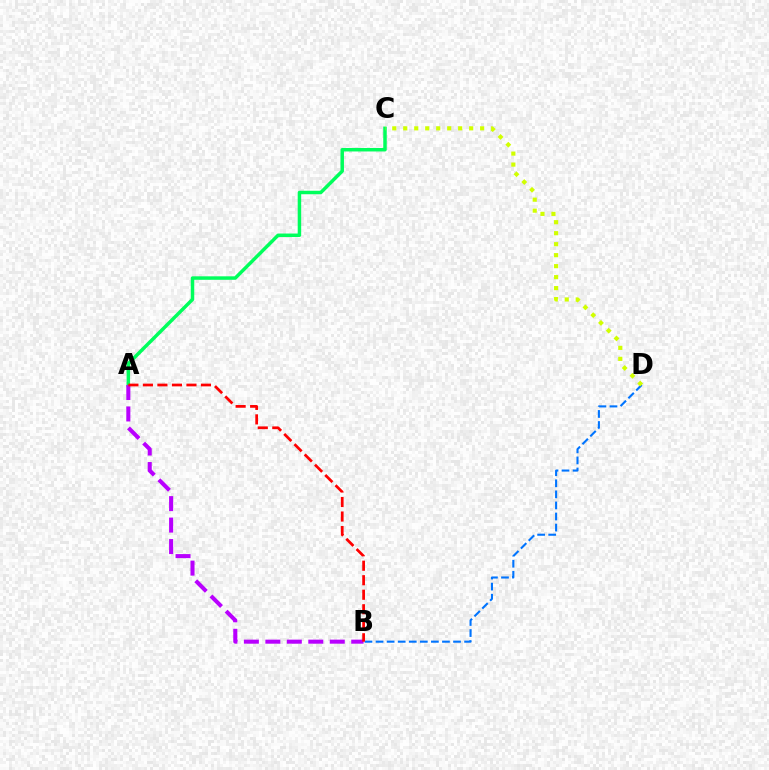{('B', 'D'): [{'color': '#0074ff', 'line_style': 'dashed', 'thickness': 1.5}], ('A', 'C'): [{'color': '#00ff5c', 'line_style': 'solid', 'thickness': 2.51}], ('C', 'D'): [{'color': '#d1ff00', 'line_style': 'dotted', 'thickness': 2.98}], ('A', 'B'): [{'color': '#b900ff', 'line_style': 'dashed', 'thickness': 2.92}, {'color': '#ff0000', 'line_style': 'dashed', 'thickness': 1.97}]}